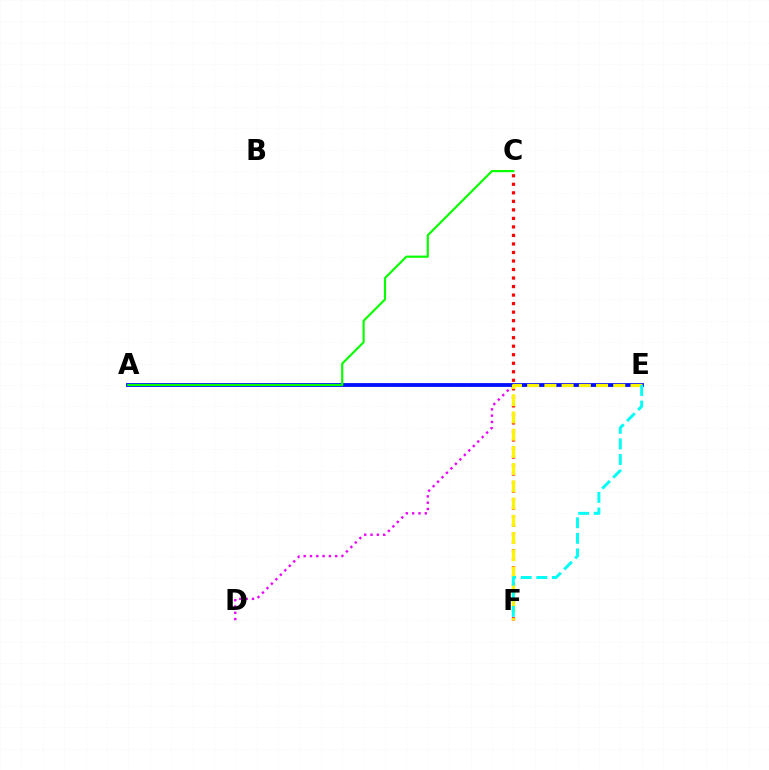{('C', 'F'): [{'color': '#ff0000', 'line_style': 'dotted', 'thickness': 2.32}], ('D', 'E'): [{'color': '#ee00ff', 'line_style': 'dotted', 'thickness': 1.71}], ('A', 'E'): [{'color': '#0010ff', 'line_style': 'solid', 'thickness': 2.74}], ('A', 'C'): [{'color': '#08ff00', 'line_style': 'solid', 'thickness': 1.56}], ('E', 'F'): [{'color': '#fcf500', 'line_style': 'dashed', 'thickness': 2.34}, {'color': '#00fff6', 'line_style': 'dashed', 'thickness': 2.12}]}